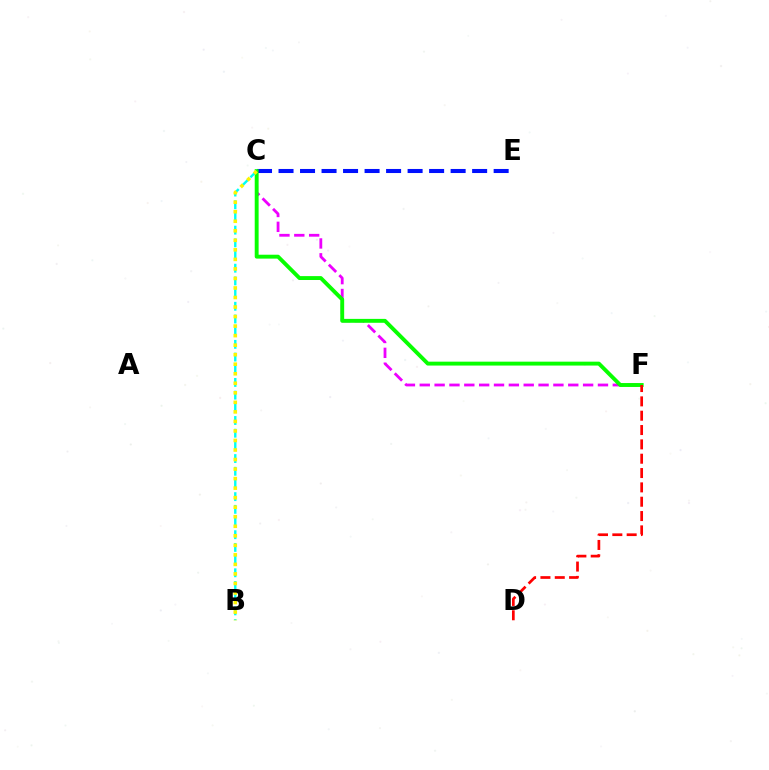{('B', 'C'): [{'color': '#00fff6', 'line_style': 'dashed', 'thickness': 1.72}, {'color': '#fcf500', 'line_style': 'dotted', 'thickness': 2.59}], ('C', 'F'): [{'color': '#ee00ff', 'line_style': 'dashed', 'thickness': 2.02}, {'color': '#08ff00', 'line_style': 'solid', 'thickness': 2.8}], ('C', 'E'): [{'color': '#0010ff', 'line_style': 'dashed', 'thickness': 2.92}], ('D', 'F'): [{'color': '#ff0000', 'line_style': 'dashed', 'thickness': 1.95}]}